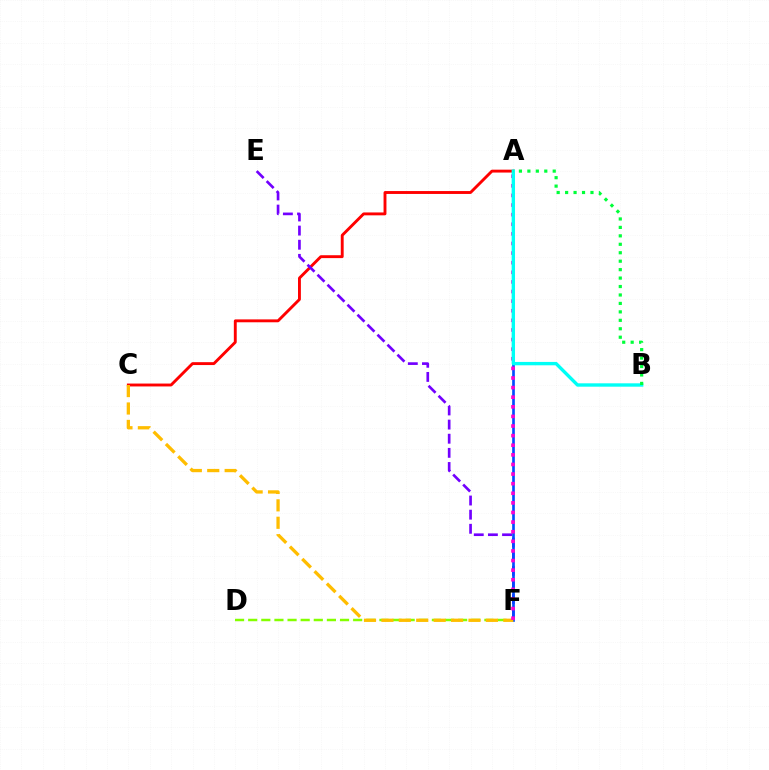{('A', 'C'): [{'color': '#ff0000', 'line_style': 'solid', 'thickness': 2.08}], ('E', 'F'): [{'color': '#7200ff', 'line_style': 'dashed', 'thickness': 1.92}], ('A', 'F'): [{'color': '#004bff', 'line_style': 'solid', 'thickness': 1.91}, {'color': '#ff00cf', 'line_style': 'dotted', 'thickness': 2.61}], ('D', 'F'): [{'color': '#84ff00', 'line_style': 'dashed', 'thickness': 1.78}], ('C', 'F'): [{'color': '#ffbd00', 'line_style': 'dashed', 'thickness': 2.37}], ('A', 'B'): [{'color': '#00fff6', 'line_style': 'solid', 'thickness': 2.42}, {'color': '#00ff39', 'line_style': 'dotted', 'thickness': 2.3}]}